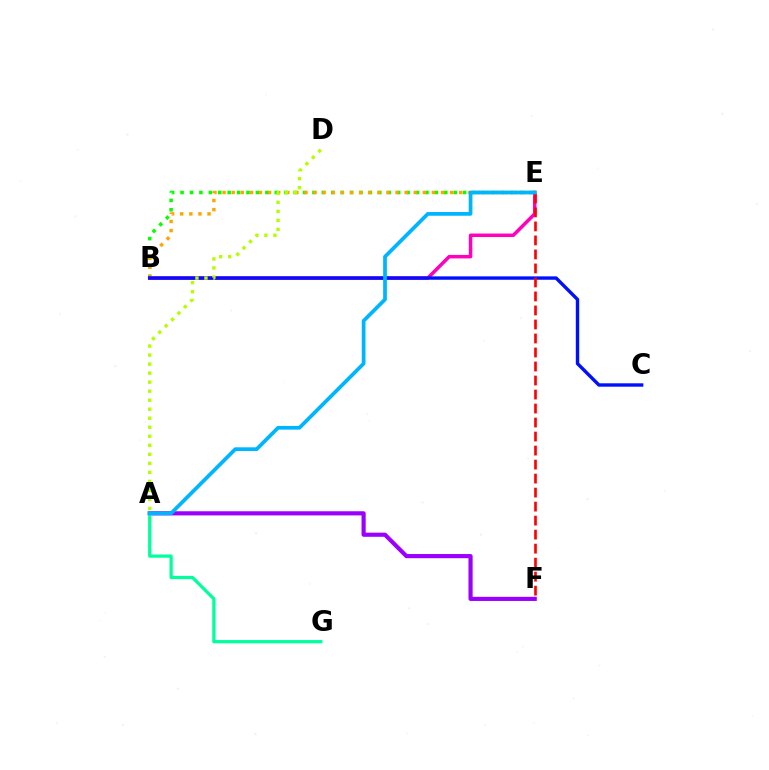{('B', 'E'): [{'color': '#08ff00', 'line_style': 'dotted', 'thickness': 2.56}, {'color': '#ffa500', 'line_style': 'dotted', 'thickness': 2.47}, {'color': '#ff00bd', 'line_style': 'solid', 'thickness': 2.52}], ('A', 'F'): [{'color': '#9b00ff', 'line_style': 'solid', 'thickness': 2.99}], ('A', 'G'): [{'color': '#00ff9d', 'line_style': 'solid', 'thickness': 2.33}], ('B', 'C'): [{'color': '#0010ff', 'line_style': 'solid', 'thickness': 2.44}], ('A', 'D'): [{'color': '#b3ff00', 'line_style': 'dotted', 'thickness': 2.45}], ('E', 'F'): [{'color': '#ff0000', 'line_style': 'dashed', 'thickness': 1.9}], ('A', 'E'): [{'color': '#00b5ff', 'line_style': 'solid', 'thickness': 2.68}]}